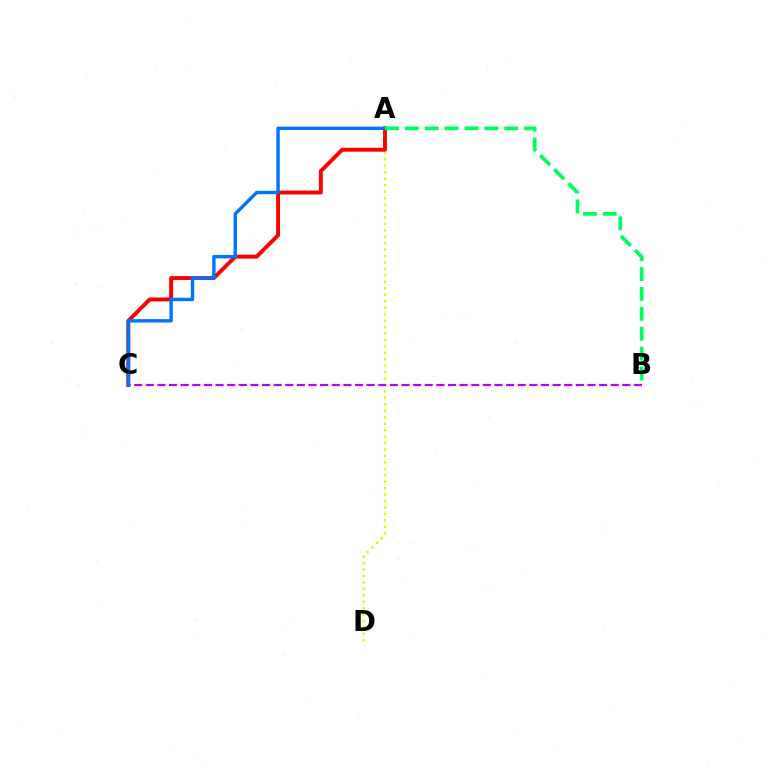{('A', 'D'): [{'color': '#d1ff00', 'line_style': 'dotted', 'thickness': 1.75}], ('A', 'C'): [{'color': '#ff0000', 'line_style': 'solid', 'thickness': 2.83}, {'color': '#0074ff', 'line_style': 'solid', 'thickness': 2.44}], ('B', 'C'): [{'color': '#b900ff', 'line_style': 'dashed', 'thickness': 1.58}], ('A', 'B'): [{'color': '#00ff5c', 'line_style': 'dashed', 'thickness': 2.7}]}